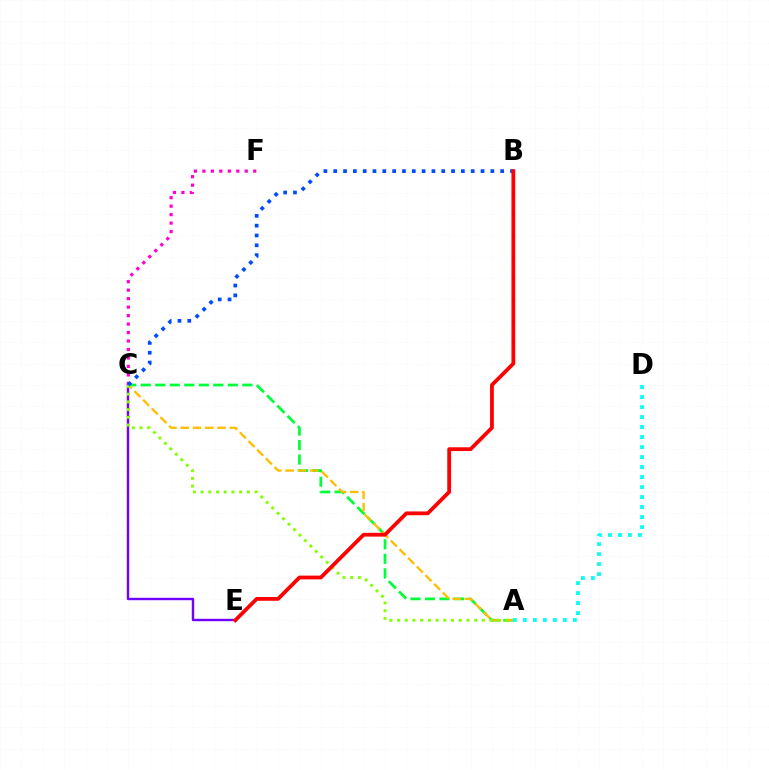{('C', 'E'): [{'color': '#7200ff', 'line_style': 'solid', 'thickness': 1.74}], ('C', 'F'): [{'color': '#ff00cf', 'line_style': 'dotted', 'thickness': 2.3}], ('A', 'C'): [{'color': '#00ff39', 'line_style': 'dashed', 'thickness': 1.97}, {'color': '#ffbd00', 'line_style': 'dashed', 'thickness': 1.66}, {'color': '#84ff00', 'line_style': 'dotted', 'thickness': 2.09}], ('B', 'C'): [{'color': '#004bff', 'line_style': 'dotted', 'thickness': 2.67}], ('B', 'E'): [{'color': '#ff0000', 'line_style': 'solid', 'thickness': 2.72}], ('A', 'D'): [{'color': '#00fff6', 'line_style': 'dotted', 'thickness': 2.72}]}